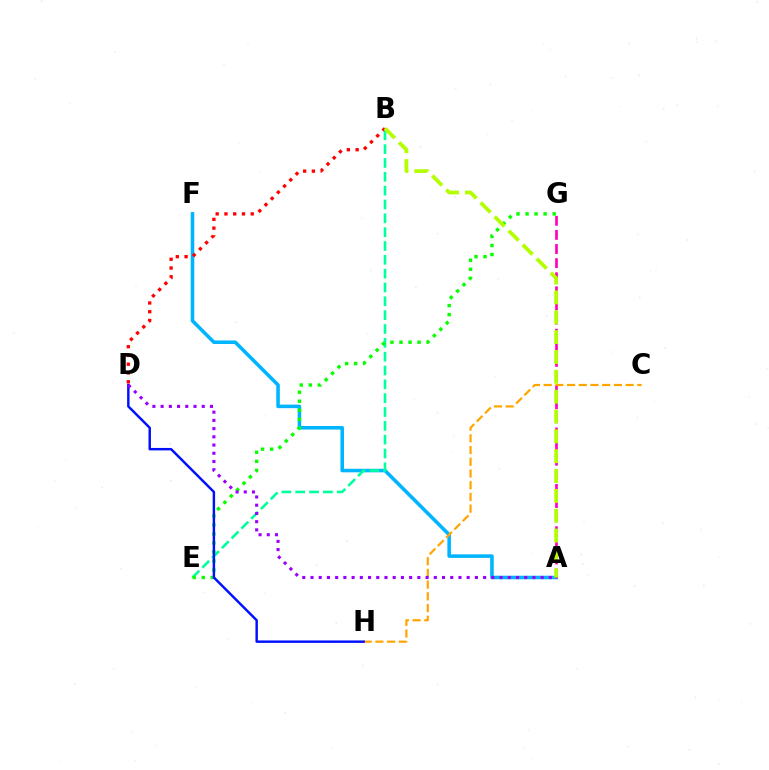{('A', 'F'): [{'color': '#00b5ff', 'line_style': 'solid', 'thickness': 2.56}], ('A', 'G'): [{'color': '#ff00bd', 'line_style': 'dashed', 'thickness': 1.92}], ('C', 'H'): [{'color': '#ffa500', 'line_style': 'dashed', 'thickness': 1.59}], ('B', 'D'): [{'color': '#ff0000', 'line_style': 'dotted', 'thickness': 2.38}], ('B', 'E'): [{'color': '#00ff9d', 'line_style': 'dashed', 'thickness': 1.88}], ('E', 'G'): [{'color': '#08ff00', 'line_style': 'dotted', 'thickness': 2.45}], ('D', 'H'): [{'color': '#0010ff', 'line_style': 'solid', 'thickness': 1.77}], ('A', 'D'): [{'color': '#9b00ff', 'line_style': 'dotted', 'thickness': 2.23}], ('A', 'B'): [{'color': '#b3ff00', 'line_style': 'dashed', 'thickness': 2.7}]}